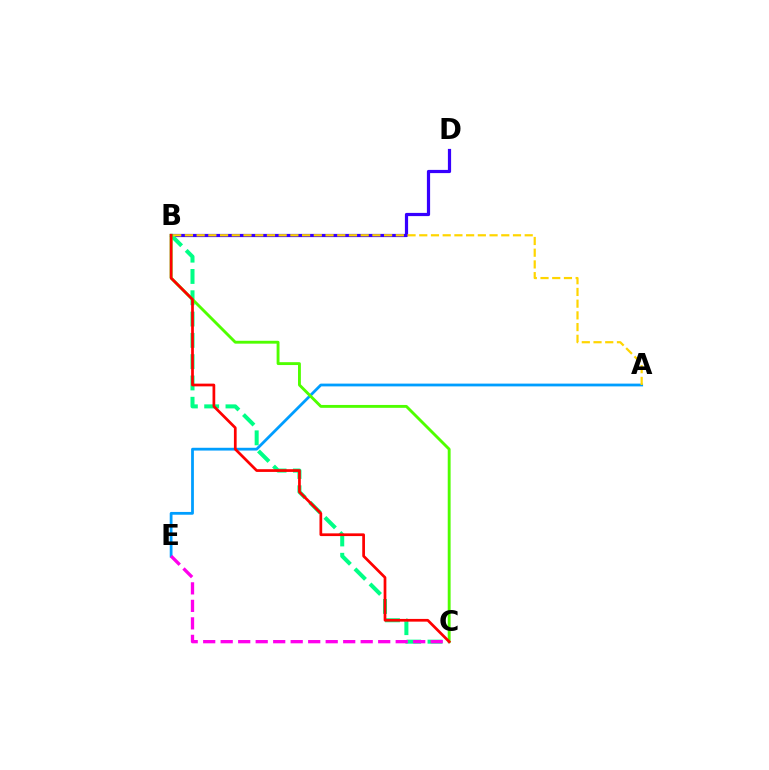{('A', 'E'): [{'color': '#009eff', 'line_style': 'solid', 'thickness': 2.0}], ('B', 'D'): [{'color': '#3700ff', 'line_style': 'solid', 'thickness': 2.31}], ('B', 'C'): [{'color': '#00ff86', 'line_style': 'dashed', 'thickness': 2.89}, {'color': '#4fff00', 'line_style': 'solid', 'thickness': 2.07}, {'color': '#ff0000', 'line_style': 'solid', 'thickness': 1.96}], ('C', 'E'): [{'color': '#ff00ed', 'line_style': 'dashed', 'thickness': 2.38}], ('A', 'B'): [{'color': '#ffd500', 'line_style': 'dashed', 'thickness': 1.59}]}